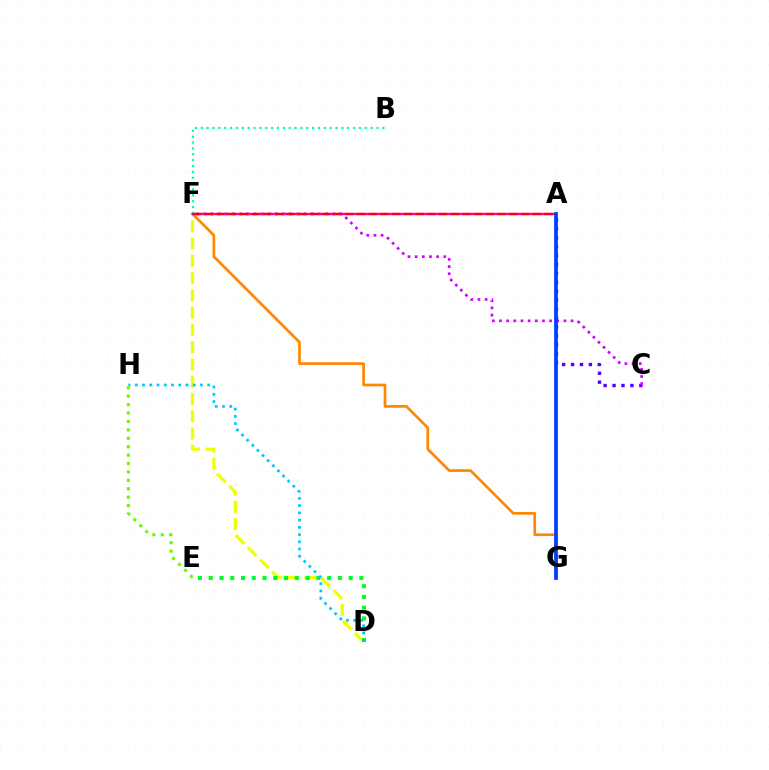{('D', 'F'): [{'color': '#eeff00', 'line_style': 'dashed', 'thickness': 2.34}], ('D', 'E'): [{'color': '#00ff27', 'line_style': 'dotted', 'thickness': 2.92}], ('F', 'G'): [{'color': '#ff8800', 'line_style': 'solid', 'thickness': 1.95}], ('D', 'H'): [{'color': '#00c7ff', 'line_style': 'dotted', 'thickness': 1.97}], ('A', 'C'): [{'color': '#4f00ff', 'line_style': 'dotted', 'thickness': 2.42}], ('E', 'H'): [{'color': '#66ff00', 'line_style': 'dotted', 'thickness': 2.29}], ('B', 'F'): [{'color': '#00ffaf', 'line_style': 'dotted', 'thickness': 1.59}], ('C', 'F'): [{'color': '#d600ff', 'line_style': 'dotted', 'thickness': 1.94}], ('A', 'F'): [{'color': '#ff00a0', 'line_style': 'solid', 'thickness': 1.73}, {'color': '#ff0000', 'line_style': 'dashed', 'thickness': 1.59}], ('A', 'G'): [{'color': '#003fff', 'line_style': 'solid', 'thickness': 2.7}]}